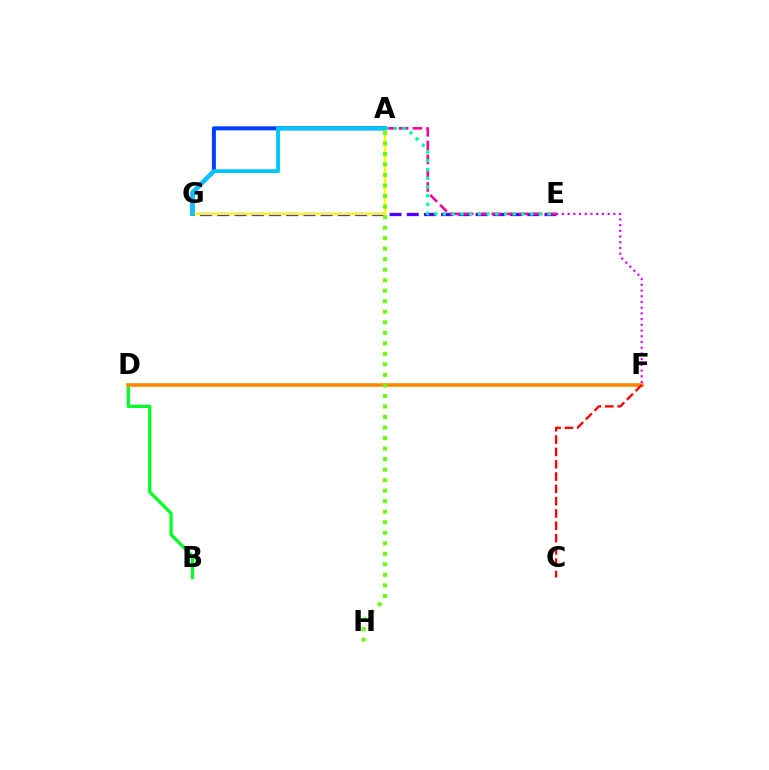{('B', 'D'): [{'color': '#00ff27', 'line_style': 'solid', 'thickness': 2.33}], ('E', 'G'): [{'color': '#4f00ff', 'line_style': 'dashed', 'thickness': 2.34}], ('D', 'F'): [{'color': '#ff8800', 'line_style': 'solid', 'thickness': 2.56}], ('A', 'G'): [{'color': '#003fff', 'line_style': 'solid', 'thickness': 2.89}, {'color': '#eeff00', 'line_style': 'solid', 'thickness': 1.69}, {'color': '#00c7ff', 'line_style': 'solid', 'thickness': 2.74}], ('A', 'E'): [{'color': '#ff00a0', 'line_style': 'dashed', 'thickness': 1.88}, {'color': '#00ffaf', 'line_style': 'dotted', 'thickness': 2.37}], ('C', 'F'): [{'color': '#ff0000', 'line_style': 'dashed', 'thickness': 1.67}], ('A', 'H'): [{'color': '#66ff00', 'line_style': 'dotted', 'thickness': 2.86}], ('E', 'F'): [{'color': '#d600ff', 'line_style': 'dotted', 'thickness': 1.55}]}